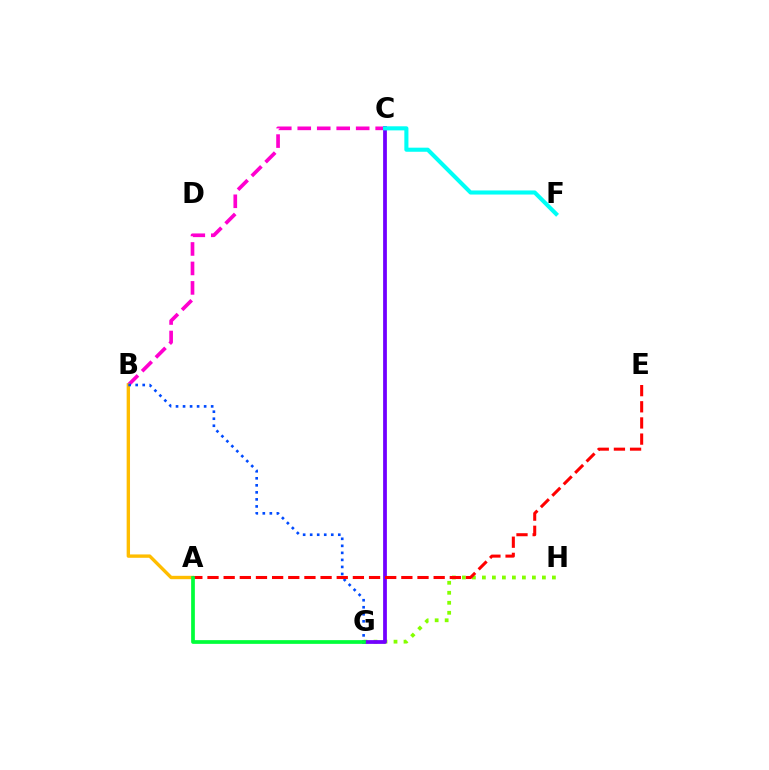{('B', 'C'): [{'color': '#ff00cf', 'line_style': 'dashed', 'thickness': 2.65}], ('G', 'H'): [{'color': '#84ff00', 'line_style': 'dotted', 'thickness': 2.72}], ('A', 'B'): [{'color': '#ffbd00', 'line_style': 'solid', 'thickness': 2.42}], ('C', 'G'): [{'color': '#7200ff', 'line_style': 'solid', 'thickness': 2.71}], ('B', 'G'): [{'color': '#004bff', 'line_style': 'dotted', 'thickness': 1.91}], ('C', 'F'): [{'color': '#00fff6', 'line_style': 'solid', 'thickness': 2.94}], ('A', 'E'): [{'color': '#ff0000', 'line_style': 'dashed', 'thickness': 2.19}], ('A', 'G'): [{'color': '#00ff39', 'line_style': 'solid', 'thickness': 2.68}]}